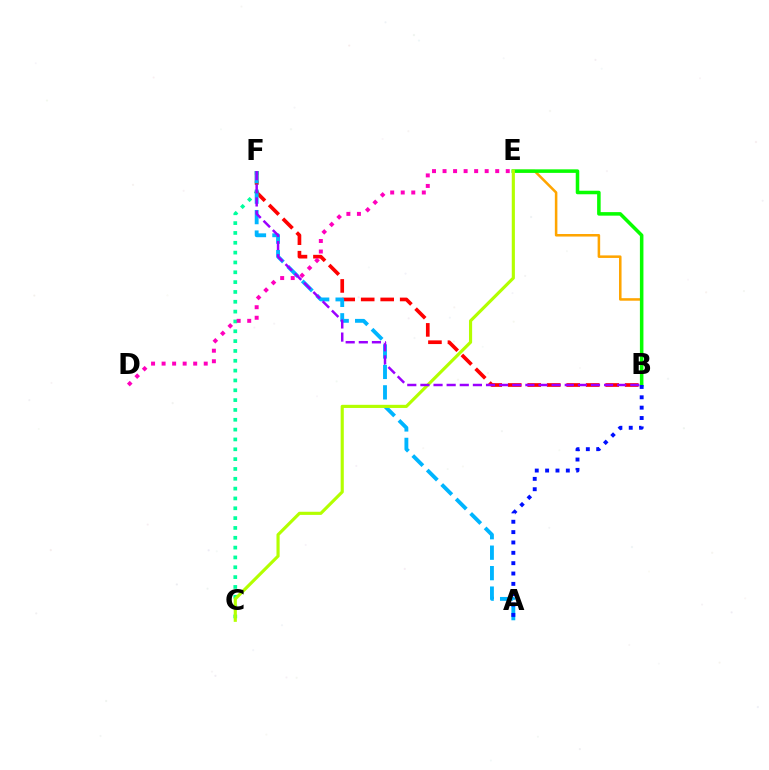{('B', 'E'): [{'color': '#ffa500', 'line_style': 'solid', 'thickness': 1.83}, {'color': '#08ff00', 'line_style': 'solid', 'thickness': 2.54}], ('C', 'F'): [{'color': '#00ff9d', 'line_style': 'dotted', 'thickness': 2.67}], ('B', 'F'): [{'color': '#ff0000', 'line_style': 'dashed', 'thickness': 2.65}, {'color': '#9b00ff', 'line_style': 'dashed', 'thickness': 1.78}], ('A', 'F'): [{'color': '#00b5ff', 'line_style': 'dashed', 'thickness': 2.78}], ('A', 'B'): [{'color': '#0010ff', 'line_style': 'dotted', 'thickness': 2.81}], ('C', 'E'): [{'color': '#b3ff00', 'line_style': 'solid', 'thickness': 2.26}], ('D', 'E'): [{'color': '#ff00bd', 'line_style': 'dotted', 'thickness': 2.86}]}